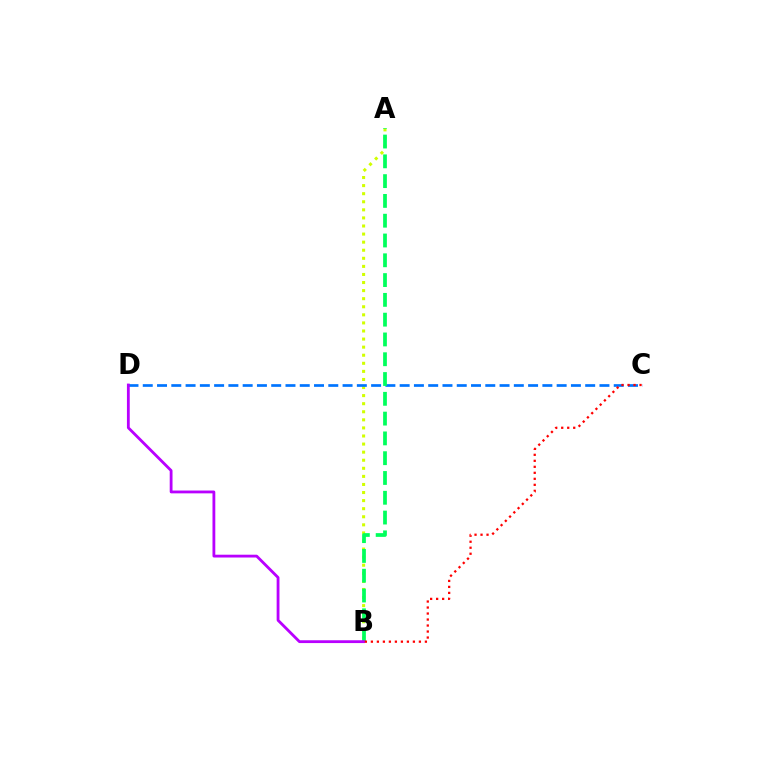{('A', 'B'): [{'color': '#d1ff00', 'line_style': 'dotted', 'thickness': 2.19}, {'color': '#00ff5c', 'line_style': 'dashed', 'thickness': 2.69}], ('C', 'D'): [{'color': '#0074ff', 'line_style': 'dashed', 'thickness': 1.94}], ('B', 'D'): [{'color': '#b900ff', 'line_style': 'solid', 'thickness': 2.02}], ('B', 'C'): [{'color': '#ff0000', 'line_style': 'dotted', 'thickness': 1.63}]}